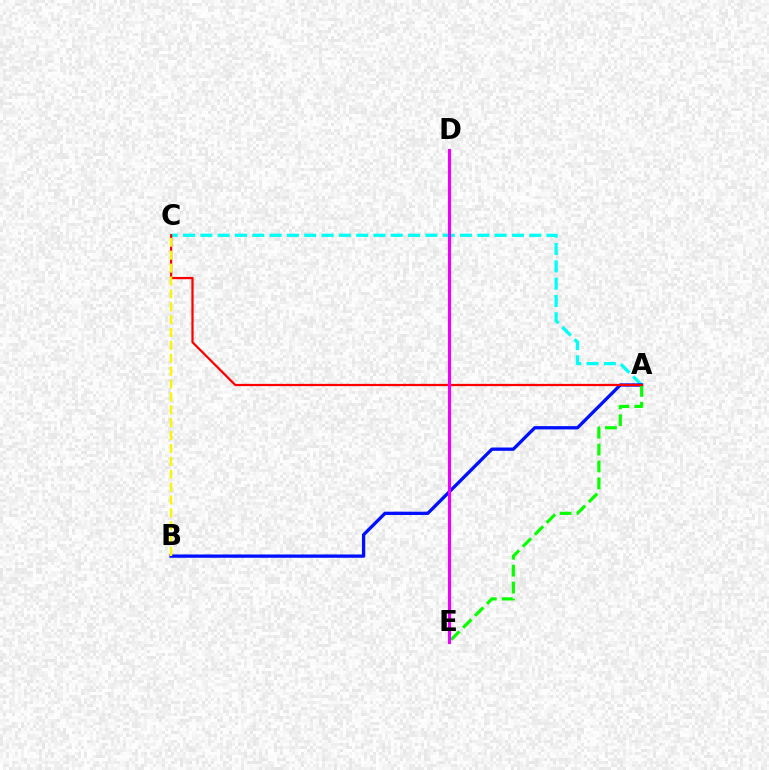{('A', 'C'): [{'color': '#00fff6', 'line_style': 'dashed', 'thickness': 2.35}, {'color': '#ff0000', 'line_style': 'solid', 'thickness': 1.62}], ('A', 'B'): [{'color': '#0010ff', 'line_style': 'solid', 'thickness': 2.37}], ('A', 'E'): [{'color': '#08ff00', 'line_style': 'dashed', 'thickness': 2.3}], ('D', 'E'): [{'color': '#ee00ff', 'line_style': 'solid', 'thickness': 2.24}], ('B', 'C'): [{'color': '#fcf500', 'line_style': 'dashed', 'thickness': 1.75}]}